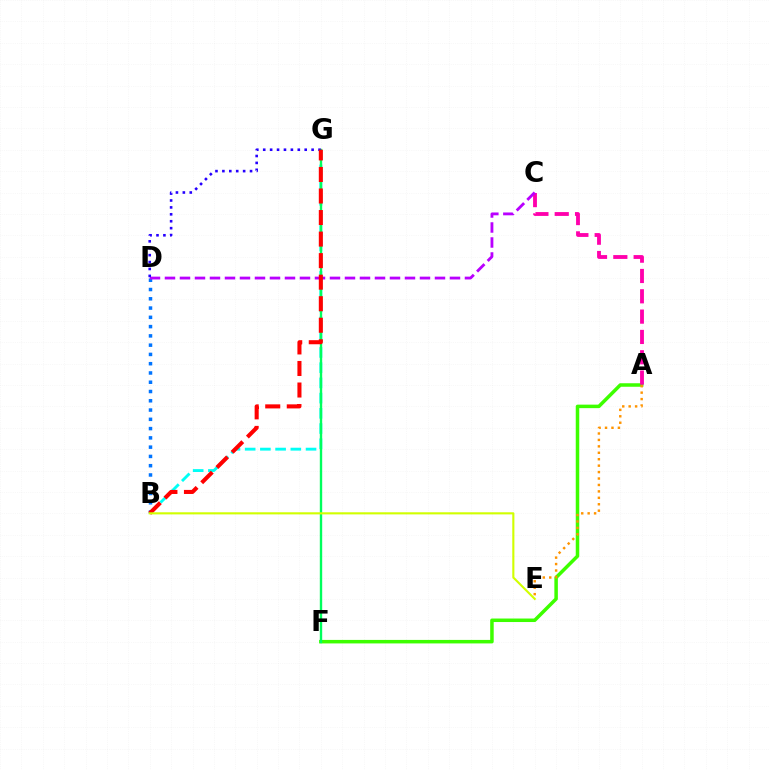{('B', 'G'): [{'color': '#00fff6', 'line_style': 'dashed', 'thickness': 2.07}, {'color': '#ff0000', 'line_style': 'dashed', 'thickness': 2.93}], ('A', 'F'): [{'color': '#3dff00', 'line_style': 'solid', 'thickness': 2.53}], ('A', 'C'): [{'color': '#ff00ac', 'line_style': 'dashed', 'thickness': 2.76}], ('F', 'G'): [{'color': '#00ff5c', 'line_style': 'solid', 'thickness': 1.71}], ('B', 'D'): [{'color': '#0074ff', 'line_style': 'dotted', 'thickness': 2.52}], ('C', 'D'): [{'color': '#b900ff', 'line_style': 'dashed', 'thickness': 2.04}], ('D', 'G'): [{'color': '#2500ff', 'line_style': 'dotted', 'thickness': 1.88}], ('B', 'E'): [{'color': '#d1ff00', 'line_style': 'solid', 'thickness': 1.52}], ('A', 'E'): [{'color': '#ff9400', 'line_style': 'dotted', 'thickness': 1.75}]}